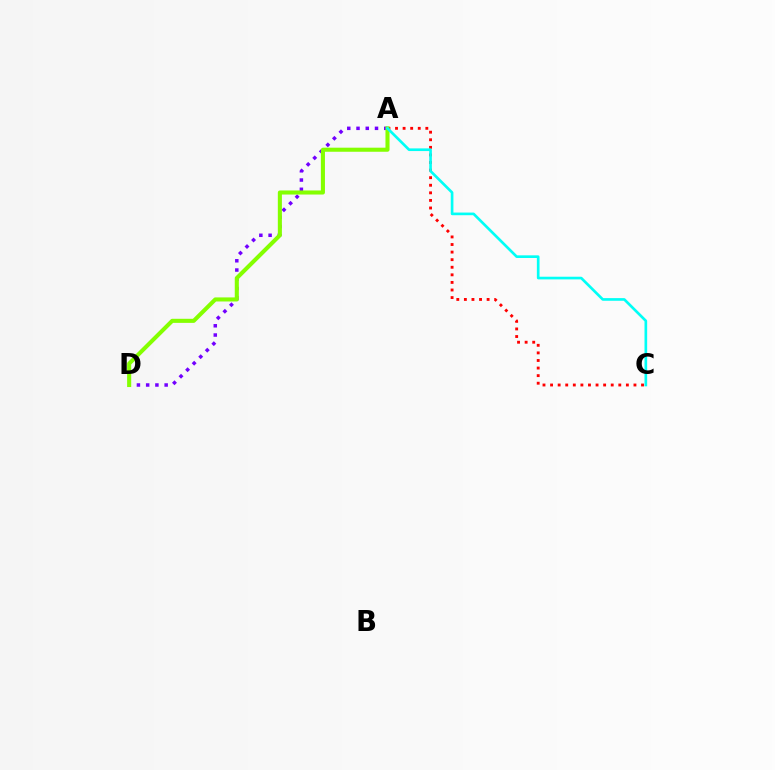{('A', 'D'): [{'color': '#7200ff', 'line_style': 'dotted', 'thickness': 2.51}, {'color': '#84ff00', 'line_style': 'solid', 'thickness': 2.93}], ('A', 'C'): [{'color': '#ff0000', 'line_style': 'dotted', 'thickness': 2.06}, {'color': '#00fff6', 'line_style': 'solid', 'thickness': 1.92}]}